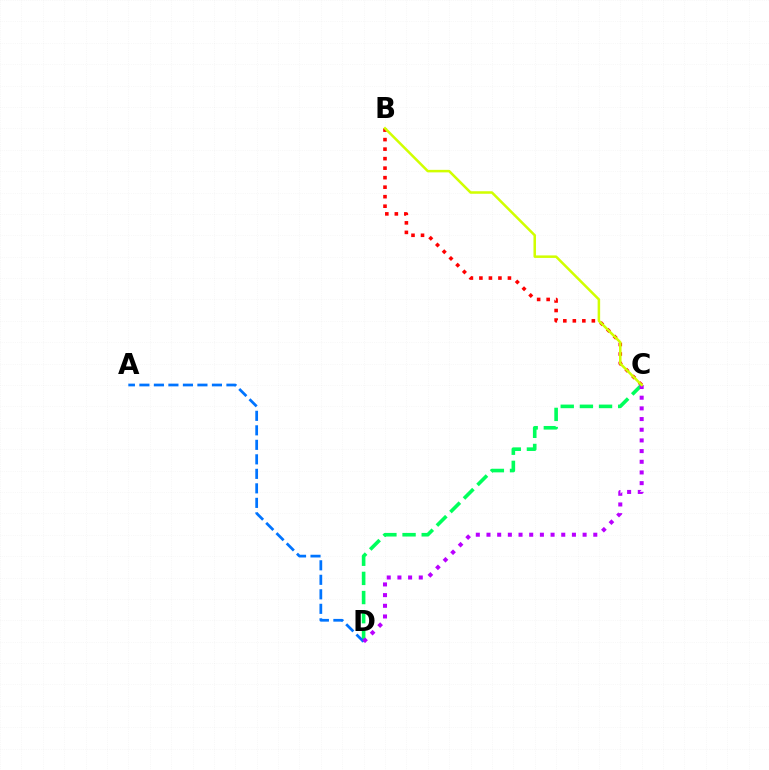{('B', 'C'): [{'color': '#ff0000', 'line_style': 'dotted', 'thickness': 2.58}, {'color': '#d1ff00', 'line_style': 'solid', 'thickness': 1.81}], ('C', 'D'): [{'color': '#00ff5c', 'line_style': 'dashed', 'thickness': 2.6}, {'color': '#b900ff', 'line_style': 'dotted', 'thickness': 2.9}], ('A', 'D'): [{'color': '#0074ff', 'line_style': 'dashed', 'thickness': 1.97}]}